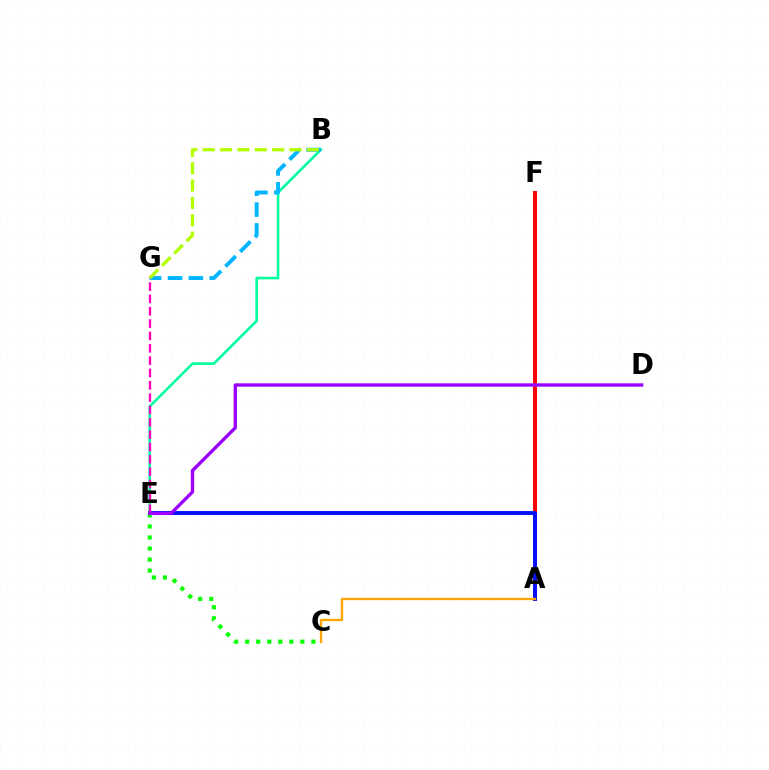{('B', 'E'): [{'color': '#00ff9d', 'line_style': 'solid', 'thickness': 1.87}], ('A', 'F'): [{'color': '#ff0000', 'line_style': 'solid', 'thickness': 2.85}], ('C', 'E'): [{'color': '#08ff00', 'line_style': 'dotted', 'thickness': 3.0}], ('A', 'E'): [{'color': '#0010ff', 'line_style': 'solid', 'thickness': 2.8}], ('B', 'G'): [{'color': '#00b5ff', 'line_style': 'dashed', 'thickness': 2.83}, {'color': '#b3ff00', 'line_style': 'dashed', 'thickness': 2.36}], ('E', 'G'): [{'color': '#ff00bd', 'line_style': 'dashed', 'thickness': 1.68}], ('A', 'C'): [{'color': '#ffa500', 'line_style': 'solid', 'thickness': 1.69}], ('D', 'E'): [{'color': '#9b00ff', 'line_style': 'solid', 'thickness': 2.43}]}